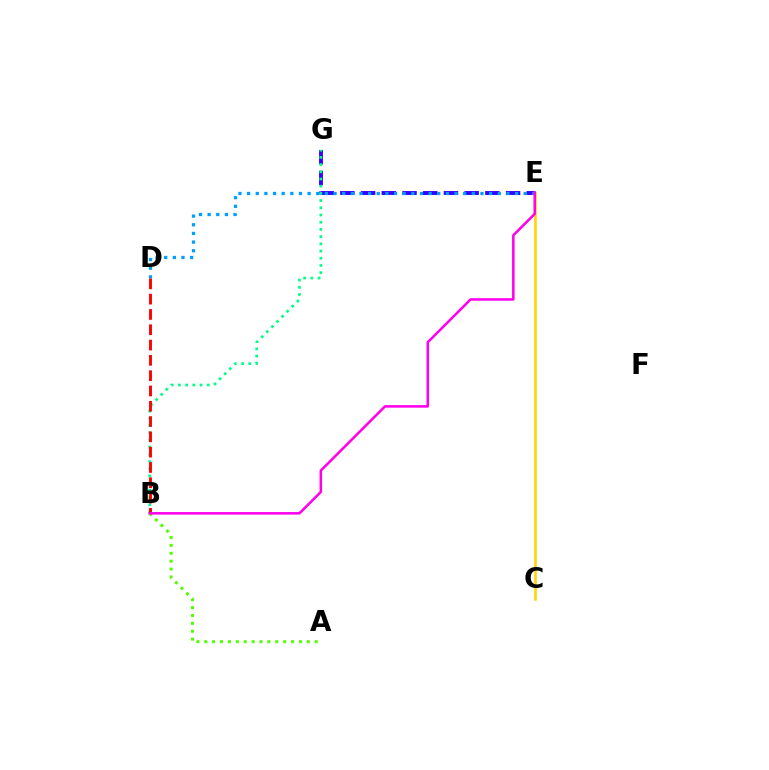{('E', 'G'): [{'color': '#3700ff', 'line_style': 'dashed', 'thickness': 2.81}], ('D', 'E'): [{'color': '#009eff', 'line_style': 'dotted', 'thickness': 2.35}], ('C', 'E'): [{'color': '#ffd500', 'line_style': 'solid', 'thickness': 1.86}], ('A', 'B'): [{'color': '#4fff00', 'line_style': 'dotted', 'thickness': 2.14}], ('B', 'G'): [{'color': '#00ff86', 'line_style': 'dotted', 'thickness': 1.96}], ('B', 'D'): [{'color': '#ff0000', 'line_style': 'dashed', 'thickness': 2.08}], ('B', 'E'): [{'color': '#ff00ed', 'line_style': 'solid', 'thickness': 1.83}]}